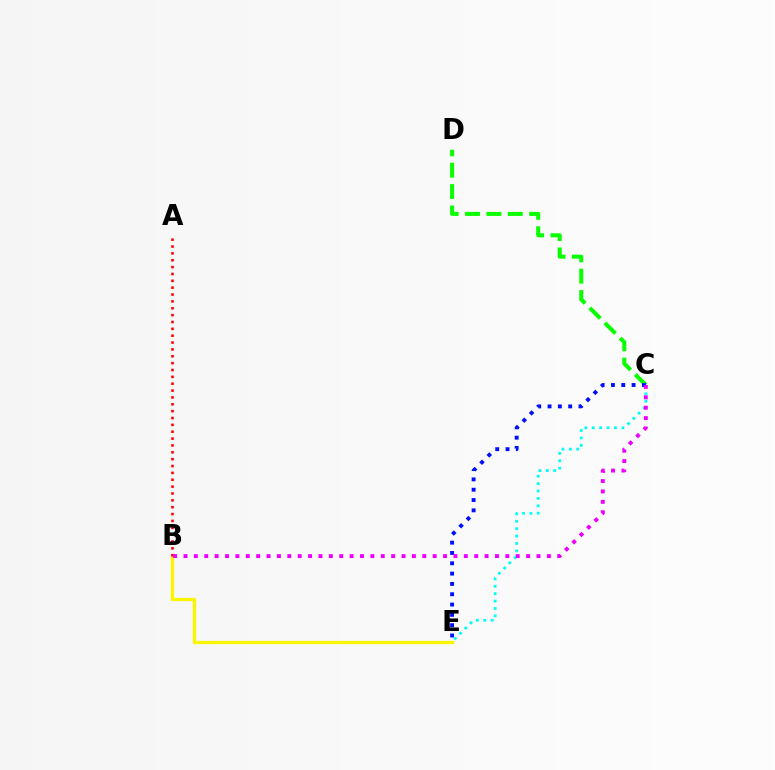{('C', 'D'): [{'color': '#08ff00', 'line_style': 'dashed', 'thickness': 2.9}], ('B', 'E'): [{'color': '#fcf500', 'line_style': 'solid', 'thickness': 2.38}], ('A', 'B'): [{'color': '#ff0000', 'line_style': 'dotted', 'thickness': 1.86}], ('C', 'E'): [{'color': '#00fff6', 'line_style': 'dotted', 'thickness': 2.01}, {'color': '#0010ff', 'line_style': 'dotted', 'thickness': 2.8}], ('B', 'C'): [{'color': '#ee00ff', 'line_style': 'dotted', 'thickness': 2.82}]}